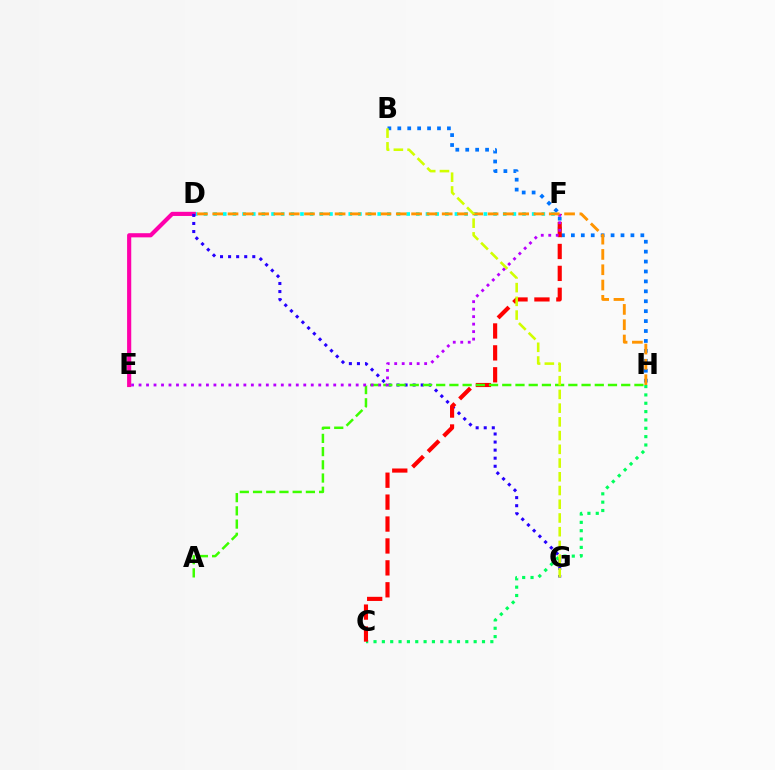{('D', 'F'): [{'color': '#00fff6', 'line_style': 'dotted', 'thickness': 2.62}], ('D', 'E'): [{'color': '#ff00ac', 'line_style': 'solid', 'thickness': 2.99}], ('C', 'H'): [{'color': '#00ff5c', 'line_style': 'dotted', 'thickness': 2.27}], ('D', 'G'): [{'color': '#2500ff', 'line_style': 'dotted', 'thickness': 2.19}], ('B', 'H'): [{'color': '#0074ff', 'line_style': 'dotted', 'thickness': 2.7}], ('C', 'F'): [{'color': '#ff0000', 'line_style': 'dashed', 'thickness': 2.98}], ('A', 'H'): [{'color': '#3dff00', 'line_style': 'dashed', 'thickness': 1.8}], ('E', 'F'): [{'color': '#b900ff', 'line_style': 'dotted', 'thickness': 2.03}], ('D', 'H'): [{'color': '#ff9400', 'line_style': 'dashed', 'thickness': 2.08}], ('B', 'G'): [{'color': '#d1ff00', 'line_style': 'dashed', 'thickness': 1.86}]}